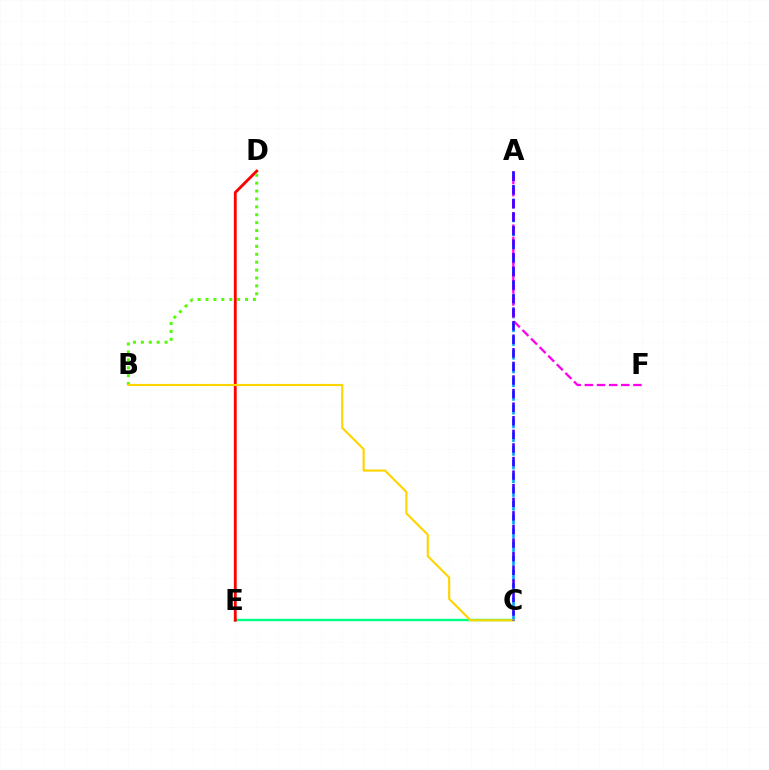{('C', 'E'): [{'color': '#00ff86', 'line_style': 'solid', 'thickness': 1.73}], ('A', 'C'): [{'color': '#009eff', 'line_style': 'dashed', 'thickness': 1.87}, {'color': '#3700ff', 'line_style': 'dashed', 'thickness': 1.85}], ('D', 'E'): [{'color': '#ff0000', 'line_style': 'solid', 'thickness': 2.05}], ('B', 'D'): [{'color': '#4fff00', 'line_style': 'dotted', 'thickness': 2.15}], ('B', 'C'): [{'color': '#ffd500', 'line_style': 'solid', 'thickness': 1.54}], ('A', 'F'): [{'color': '#ff00ed', 'line_style': 'dashed', 'thickness': 1.65}]}